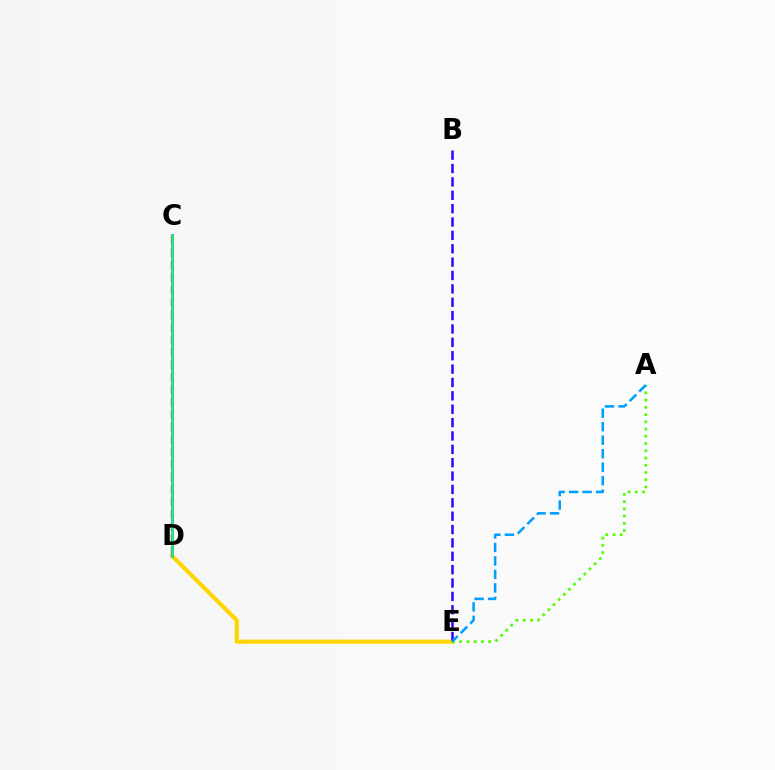{('D', 'E'): [{'color': '#ffd500', 'line_style': 'solid', 'thickness': 2.98}], ('A', 'E'): [{'color': '#4fff00', 'line_style': 'dotted', 'thickness': 1.97}, {'color': '#009eff', 'line_style': 'dashed', 'thickness': 1.83}], ('B', 'E'): [{'color': '#3700ff', 'line_style': 'dashed', 'thickness': 1.82}], ('C', 'D'): [{'color': '#ff00ed', 'line_style': 'solid', 'thickness': 1.96}, {'color': '#ff0000', 'line_style': 'dashed', 'thickness': 1.69}, {'color': '#00ff86', 'line_style': 'solid', 'thickness': 1.81}]}